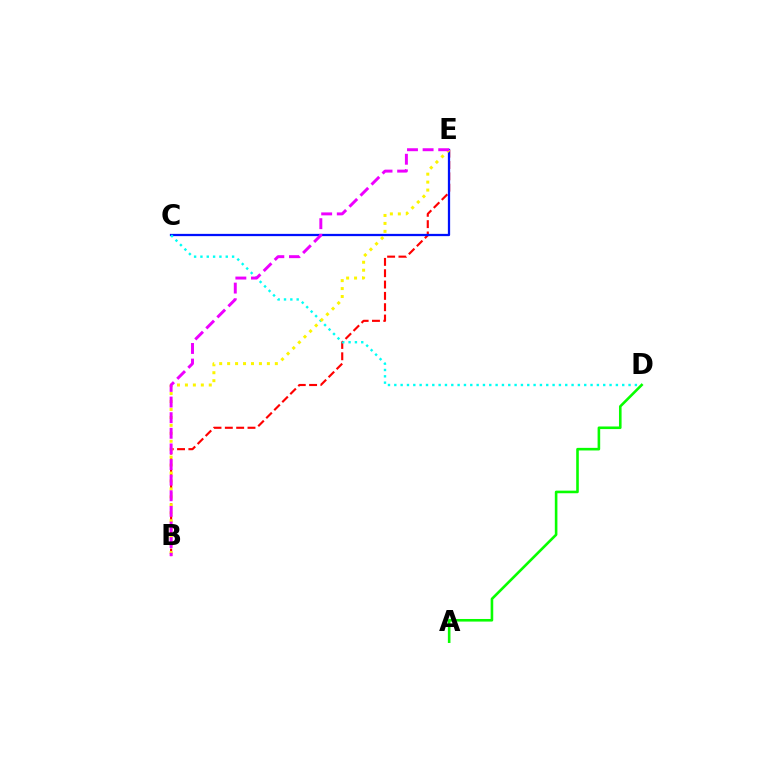{('B', 'E'): [{'color': '#ff0000', 'line_style': 'dashed', 'thickness': 1.54}, {'color': '#fcf500', 'line_style': 'dotted', 'thickness': 2.16}, {'color': '#ee00ff', 'line_style': 'dashed', 'thickness': 2.12}], ('C', 'E'): [{'color': '#0010ff', 'line_style': 'solid', 'thickness': 1.63}], ('C', 'D'): [{'color': '#00fff6', 'line_style': 'dotted', 'thickness': 1.72}], ('A', 'D'): [{'color': '#08ff00', 'line_style': 'solid', 'thickness': 1.87}]}